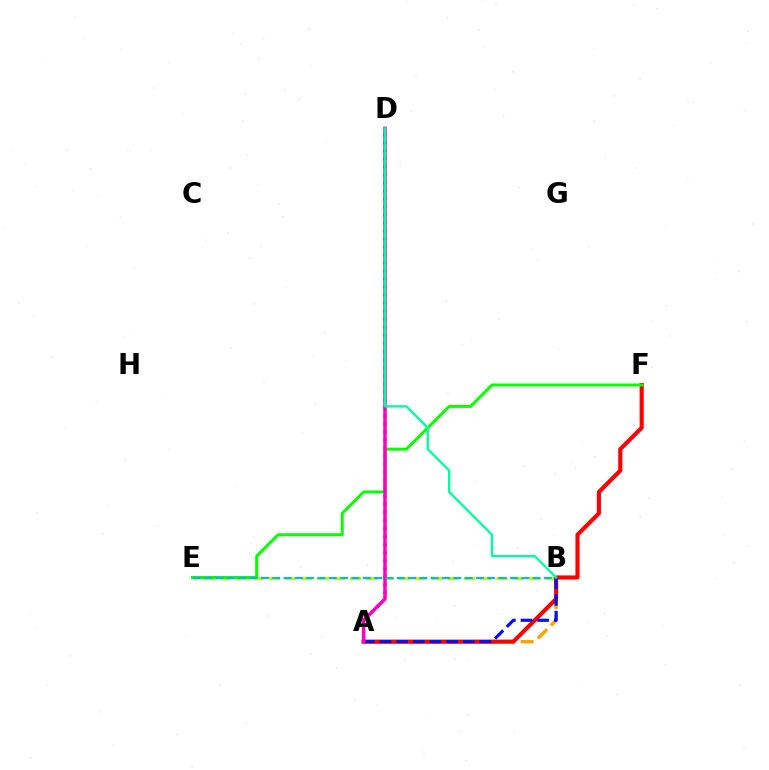{('A', 'B'): [{'color': '#ffa500', 'line_style': 'dashed', 'thickness': 2.52}, {'color': '#0010ff', 'line_style': 'dashed', 'thickness': 2.26}], ('B', 'E'): [{'color': '#b3ff00', 'line_style': 'dashed', 'thickness': 2.21}, {'color': '#00b5ff', 'line_style': 'dashed', 'thickness': 1.54}], ('A', 'F'): [{'color': '#ff0000', 'line_style': 'solid', 'thickness': 2.96}], ('A', 'D'): [{'color': '#9b00ff', 'line_style': 'dotted', 'thickness': 2.18}, {'color': '#ff00bd', 'line_style': 'solid', 'thickness': 2.49}], ('E', 'F'): [{'color': '#08ff00', 'line_style': 'solid', 'thickness': 2.15}], ('B', 'D'): [{'color': '#00ff9d', 'line_style': 'solid', 'thickness': 1.69}]}